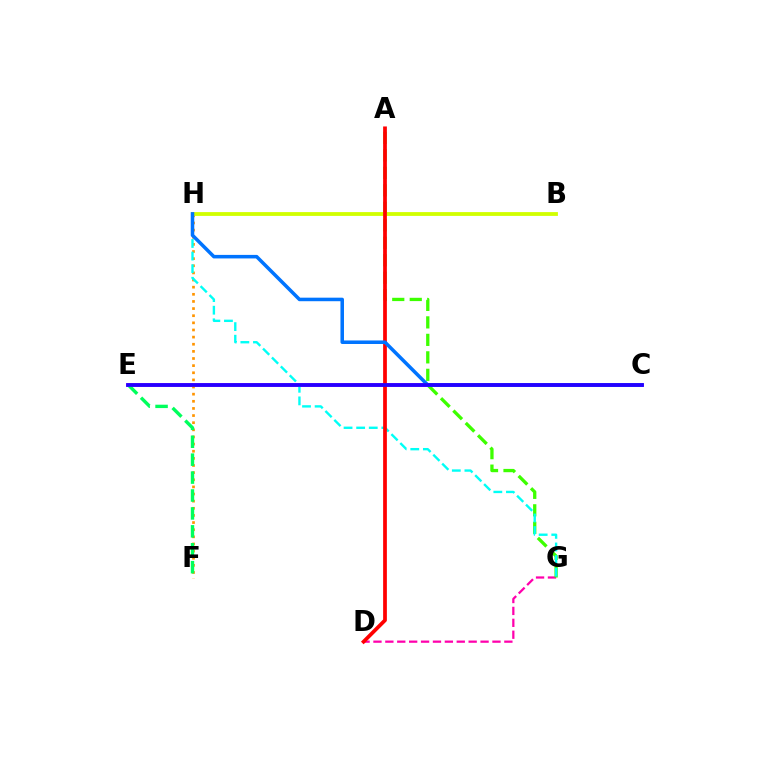{('D', 'G'): [{'color': '#ff00ac', 'line_style': 'dashed', 'thickness': 1.62}], ('C', 'E'): [{'color': '#b900ff', 'line_style': 'solid', 'thickness': 2.55}, {'color': '#2500ff', 'line_style': 'solid', 'thickness': 2.68}], ('F', 'H'): [{'color': '#ff9400', 'line_style': 'dotted', 'thickness': 1.94}], ('A', 'G'): [{'color': '#3dff00', 'line_style': 'dashed', 'thickness': 2.38}], ('B', 'H'): [{'color': '#d1ff00', 'line_style': 'solid', 'thickness': 2.74}], ('G', 'H'): [{'color': '#00fff6', 'line_style': 'dashed', 'thickness': 1.71}], ('E', 'F'): [{'color': '#00ff5c', 'line_style': 'dashed', 'thickness': 2.43}], ('A', 'D'): [{'color': '#ff0000', 'line_style': 'solid', 'thickness': 2.69}], ('C', 'H'): [{'color': '#0074ff', 'line_style': 'solid', 'thickness': 2.54}]}